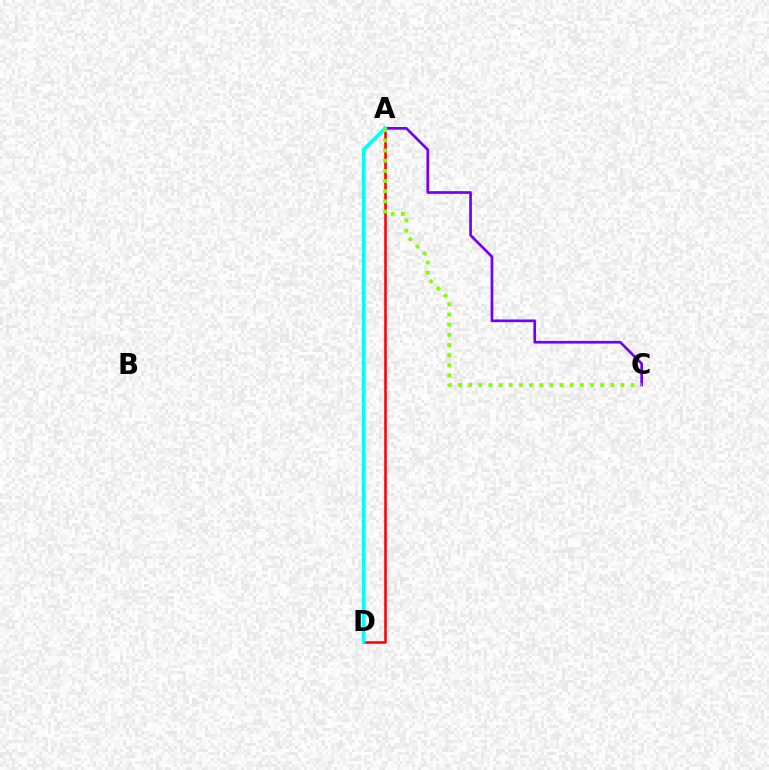{('A', 'D'): [{'color': '#ff0000', 'line_style': 'solid', 'thickness': 1.84}, {'color': '#00fff6', 'line_style': 'solid', 'thickness': 2.64}], ('A', 'C'): [{'color': '#7200ff', 'line_style': 'solid', 'thickness': 1.94}, {'color': '#84ff00', 'line_style': 'dotted', 'thickness': 2.76}]}